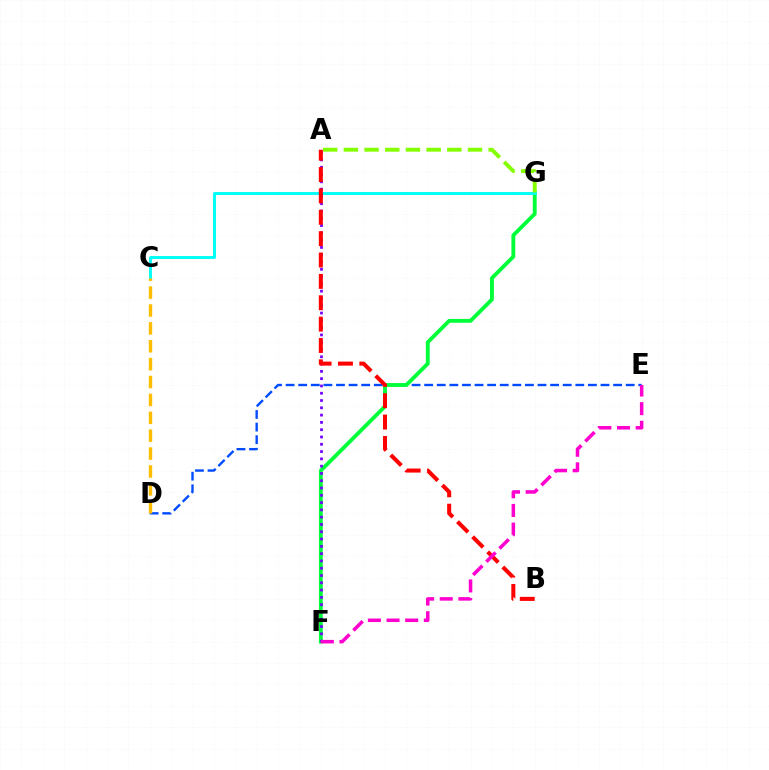{('D', 'E'): [{'color': '#004bff', 'line_style': 'dashed', 'thickness': 1.71}], ('F', 'G'): [{'color': '#00ff39', 'line_style': 'solid', 'thickness': 2.77}], ('C', 'G'): [{'color': '#00fff6', 'line_style': 'solid', 'thickness': 2.11}], ('A', 'F'): [{'color': '#7200ff', 'line_style': 'dotted', 'thickness': 1.98}], ('C', 'D'): [{'color': '#ffbd00', 'line_style': 'dashed', 'thickness': 2.43}], ('A', 'G'): [{'color': '#84ff00', 'line_style': 'dashed', 'thickness': 2.81}], ('A', 'B'): [{'color': '#ff0000', 'line_style': 'dashed', 'thickness': 2.9}], ('E', 'F'): [{'color': '#ff00cf', 'line_style': 'dashed', 'thickness': 2.53}]}